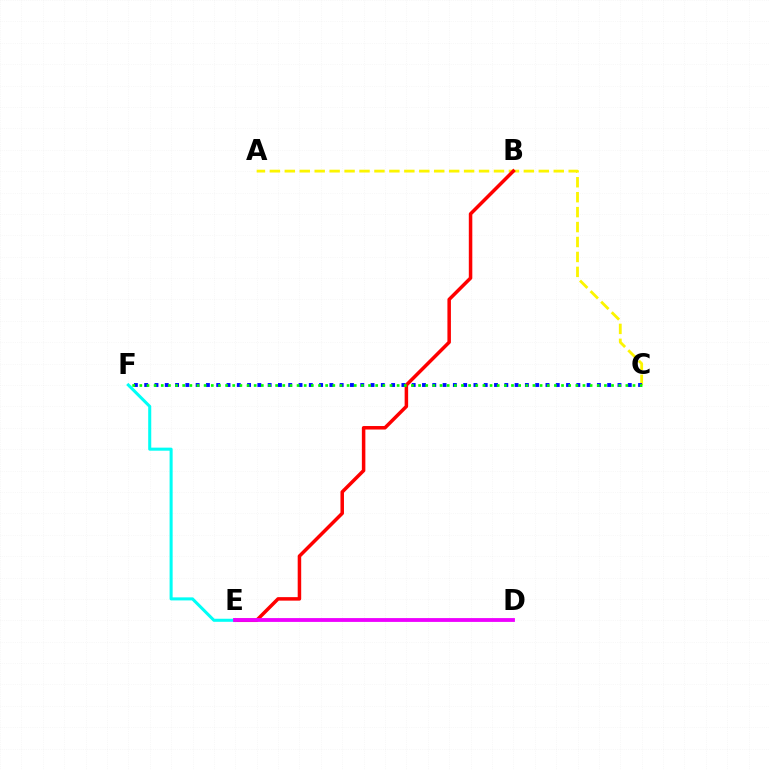{('A', 'C'): [{'color': '#fcf500', 'line_style': 'dashed', 'thickness': 2.03}], ('B', 'E'): [{'color': '#ff0000', 'line_style': 'solid', 'thickness': 2.52}], ('C', 'F'): [{'color': '#0010ff', 'line_style': 'dotted', 'thickness': 2.8}, {'color': '#08ff00', 'line_style': 'dotted', 'thickness': 1.94}], ('E', 'F'): [{'color': '#00fff6', 'line_style': 'solid', 'thickness': 2.19}], ('D', 'E'): [{'color': '#ee00ff', 'line_style': 'solid', 'thickness': 2.75}]}